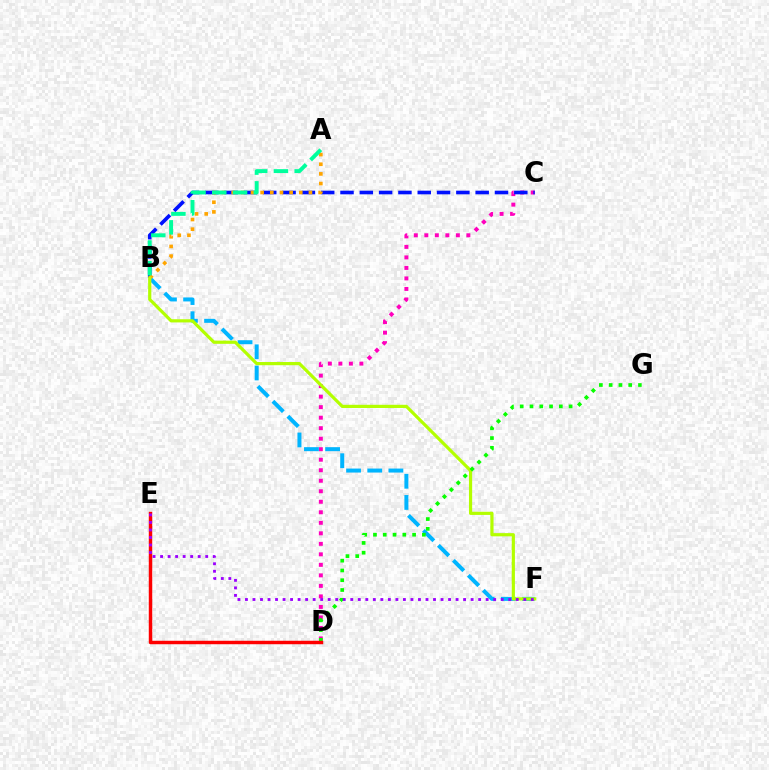{('C', 'D'): [{'color': '#ff00bd', 'line_style': 'dotted', 'thickness': 2.86}], ('B', 'C'): [{'color': '#0010ff', 'line_style': 'dashed', 'thickness': 2.62}], ('B', 'F'): [{'color': '#00b5ff', 'line_style': 'dashed', 'thickness': 2.88}, {'color': '#b3ff00', 'line_style': 'solid', 'thickness': 2.3}], ('A', 'B'): [{'color': '#ffa500', 'line_style': 'dotted', 'thickness': 2.63}, {'color': '#00ff9d', 'line_style': 'dashed', 'thickness': 2.82}], ('D', 'G'): [{'color': '#08ff00', 'line_style': 'dotted', 'thickness': 2.66}], ('D', 'E'): [{'color': '#ff0000', 'line_style': 'solid', 'thickness': 2.49}], ('E', 'F'): [{'color': '#9b00ff', 'line_style': 'dotted', 'thickness': 2.04}]}